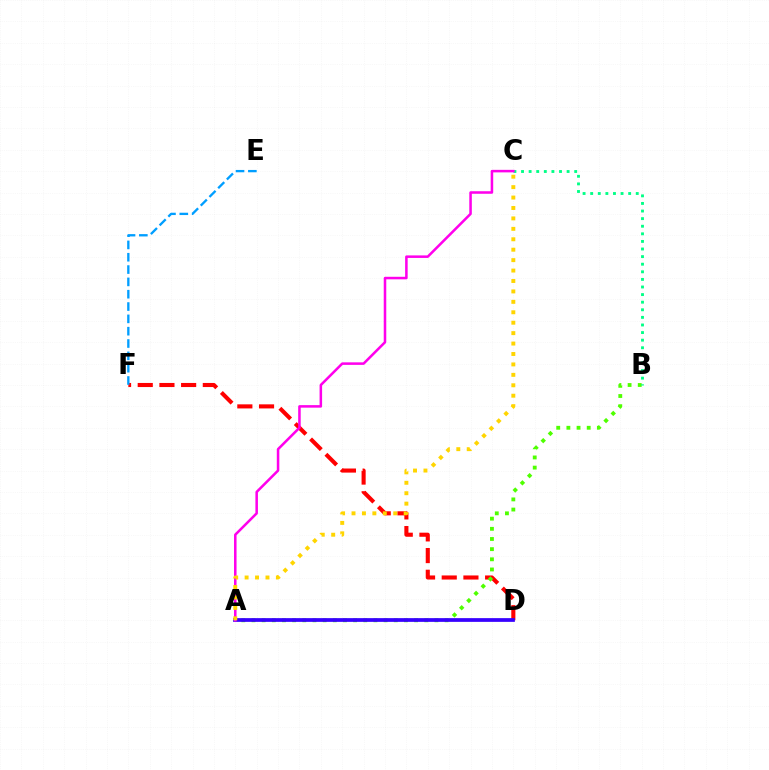{('D', 'F'): [{'color': '#ff0000', 'line_style': 'dashed', 'thickness': 2.95}], ('E', 'F'): [{'color': '#009eff', 'line_style': 'dashed', 'thickness': 1.67}], ('A', 'B'): [{'color': '#4fff00', 'line_style': 'dotted', 'thickness': 2.76}], ('A', 'D'): [{'color': '#3700ff', 'line_style': 'solid', 'thickness': 2.69}], ('B', 'C'): [{'color': '#00ff86', 'line_style': 'dotted', 'thickness': 2.06}], ('A', 'C'): [{'color': '#ff00ed', 'line_style': 'solid', 'thickness': 1.83}, {'color': '#ffd500', 'line_style': 'dotted', 'thickness': 2.83}]}